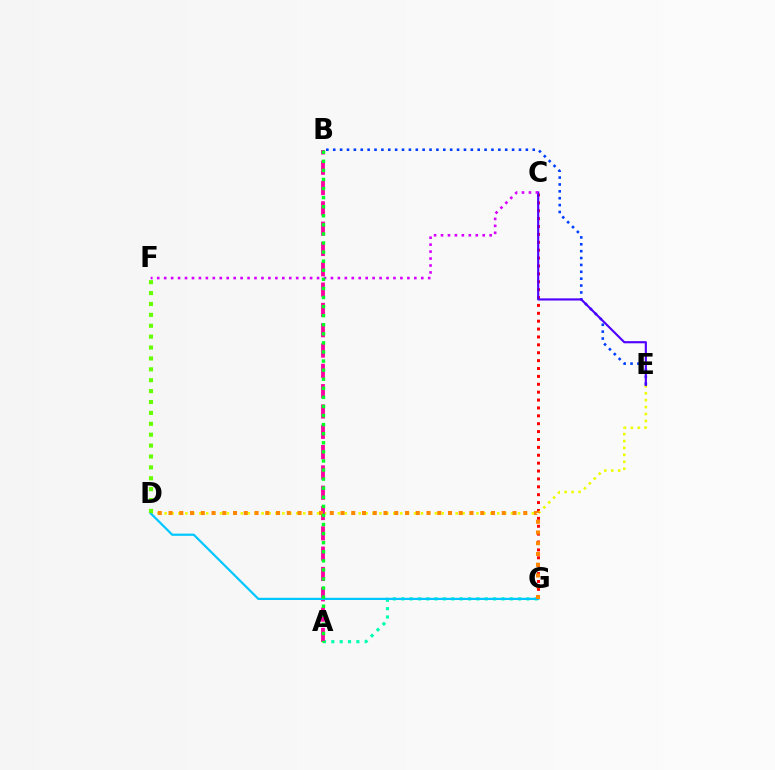{('A', 'G'): [{'color': '#00ffaf', 'line_style': 'dotted', 'thickness': 2.27}], ('B', 'E'): [{'color': '#003fff', 'line_style': 'dotted', 'thickness': 1.87}], ('C', 'G'): [{'color': '#ff0000', 'line_style': 'dotted', 'thickness': 2.14}], ('D', 'E'): [{'color': '#eeff00', 'line_style': 'dotted', 'thickness': 1.88}], ('C', 'E'): [{'color': '#4f00ff', 'line_style': 'solid', 'thickness': 1.54}], ('A', 'B'): [{'color': '#ff00a0', 'line_style': 'dashed', 'thickness': 2.76}, {'color': '#00ff27', 'line_style': 'dotted', 'thickness': 2.47}], ('D', 'G'): [{'color': '#00c7ff', 'line_style': 'solid', 'thickness': 1.59}, {'color': '#ff8800', 'line_style': 'dotted', 'thickness': 2.92}], ('C', 'F'): [{'color': '#d600ff', 'line_style': 'dotted', 'thickness': 1.89}], ('D', 'F'): [{'color': '#66ff00', 'line_style': 'dotted', 'thickness': 2.96}]}